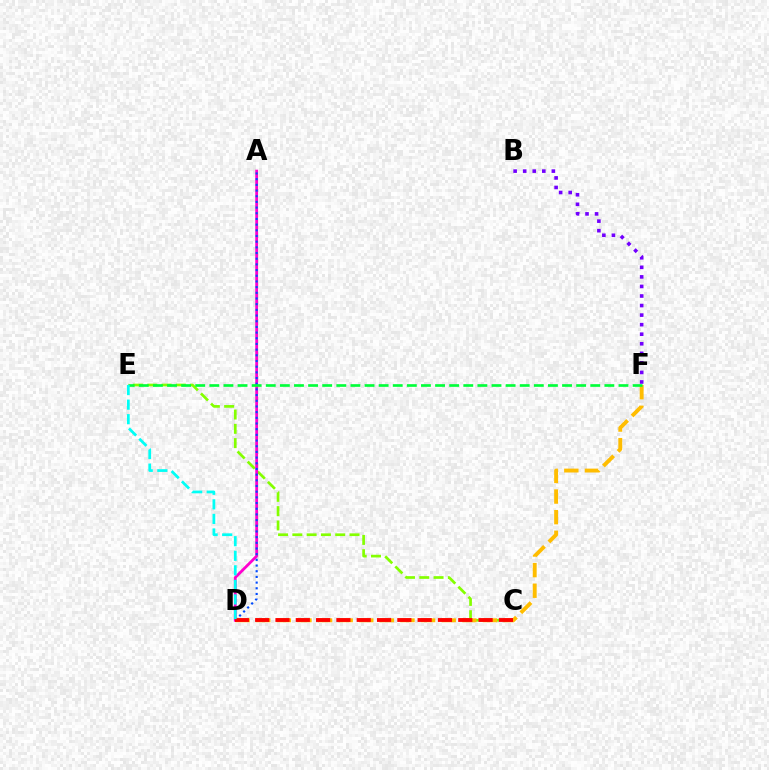{('C', 'E'): [{'color': '#84ff00', 'line_style': 'dashed', 'thickness': 1.94}], ('B', 'F'): [{'color': '#7200ff', 'line_style': 'dotted', 'thickness': 2.6}], ('D', 'F'): [{'color': '#ffbd00', 'line_style': 'dashed', 'thickness': 2.8}], ('A', 'D'): [{'color': '#ff00cf', 'line_style': 'solid', 'thickness': 2.03}, {'color': '#004bff', 'line_style': 'dotted', 'thickness': 1.54}], ('C', 'D'): [{'color': '#ff0000', 'line_style': 'dashed', 'thickness': 2.76}], ('E', 'F'): [{'color': '#00ff39', 'line_style': 'dashed', 'thickness': 1.92}], ('D', 'E'): [{'color': '#00fff6', 'line_style': 'dashed', 'thickness': 1.98}]}